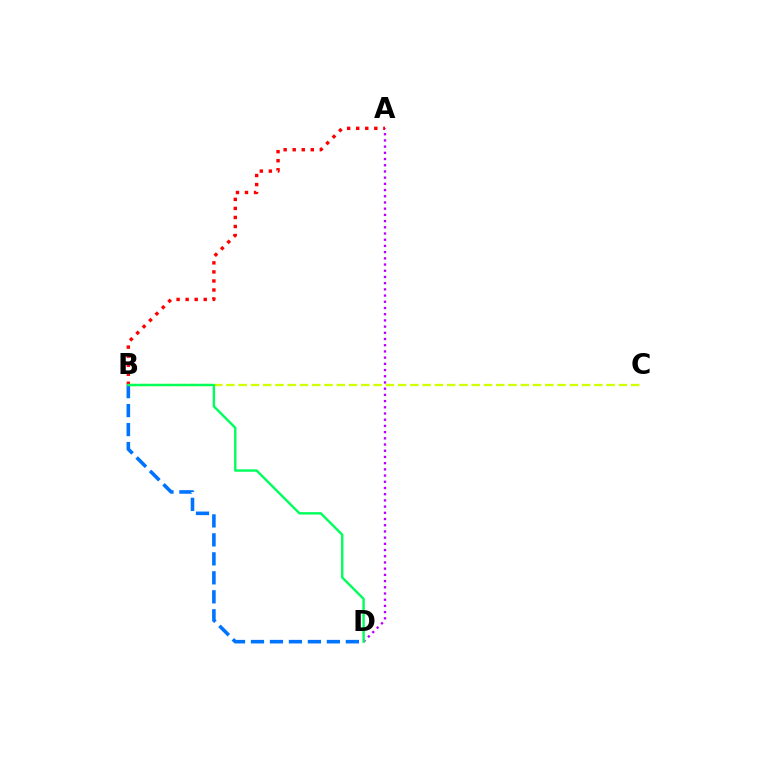{('B', 'C'): [{'color': '#d1ff00', 'line_style': 'dashed', 'thickness': 1.67}], ('A', 'D'): [{'color': '#b900ff', 'line_style': 'dotted', 'thickness': 1.69}], ('B', 'D'): [{'color': '#0074ff', 'line_style': 'dashed', 'thickness': 2.58}, {'color': '#00ff5c', 'line_style': 'solid', 'thickness': 1.73}], ('A', 'B'): [{'color': '#ff0000', 'line_style': 'dotted', 'thickness': 2.46}]}